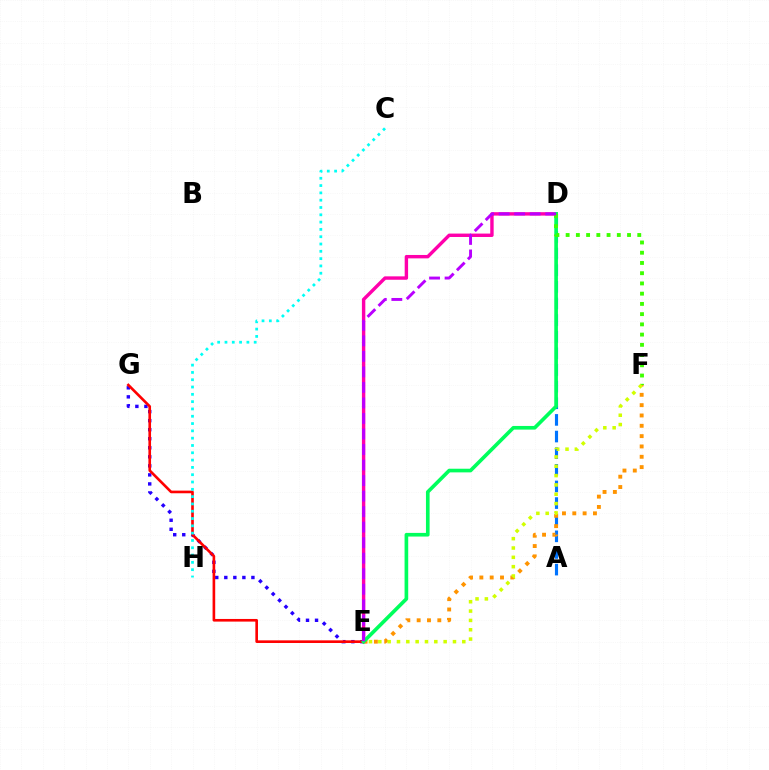{('E', 'G'): [{'color': '#2500ff', 'line_style': 'dotted', 'thickness': 2.46}, {'color': '#ff0000', 'line_style': 'solid', 'thickness': 1.9}], ('A', 'D'): [{'color': '#0074ff', 'line_style': 'dashed', 'thickness': 2.26}], ('E', 'F'): [{'color': '#ff9400', 'line_style': 'dotted', 'thickness': 2.81}, {'color': '#d1ff00', 'line_style': 'dotted', 'thickness': 2.54}], ('D', 'E'): [{'color': '#ff00ac', 'line_style': 'solid', 'thickness': 2.45}, {'color': '#00ff5c', 'line_style': 'solid', 'thickness': 2.63}, {'color': '#b900ff', 'line_style': 'dashed', 'thickness': 2.11}], ('D', 'F'): [{'color': '#3dff00', 'line_style': 'dotted', 'thickness': 2.78}], ('C', 'H'): [{'color': '#00fff6', 'line_style': 'dotted', 'thickness': 1.98}]}